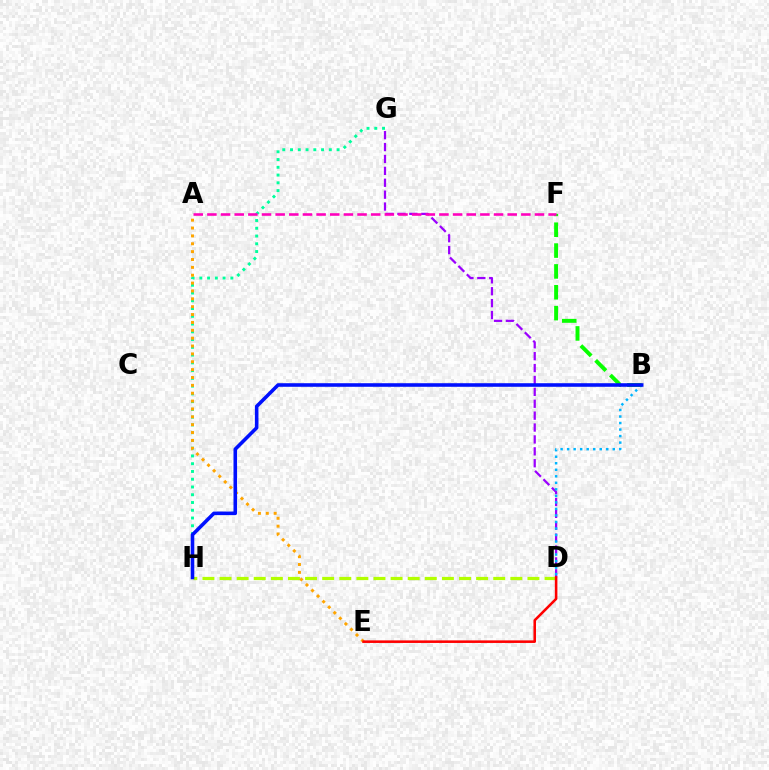{('D', 'G'): [{'color': '#9b00ff', 'line_style': 'dashed', 'thickness': 1.62}], ('D', 'H'): [{'color': '#b3ff00', 'line_style': 'dashed', 'thickness': 2.32}], ('G', 'H'): [{'color': '#00ff9d', 'line_style': 'dotted', 'thickness': 2.11}], ('B', 'D'): [{'color': '#00b5ff', 'line_style': 'dotted', 'thickness': 1.77}], ('B', 'F'): [{'color': '#08ff00', 'line_style': 'dashed', 'thickness': 2.83}], ('A', 'E'): [{'color': '#ffa500', 'line_style': 'dotted', 'thickness': 2.14}], ('B', 'H'): [{'color': '#0010ff', 'line_style': 'solid', 'thickness': 2.57}], ('D', 'E'): [{'color': '#ff0000', 'line_style': 'solid', 'thickness': 1.85}], ('A', 'F'): [{'color': '#ff00bd', 'line_style': 'dashed', 'thickness': 1.85}]}